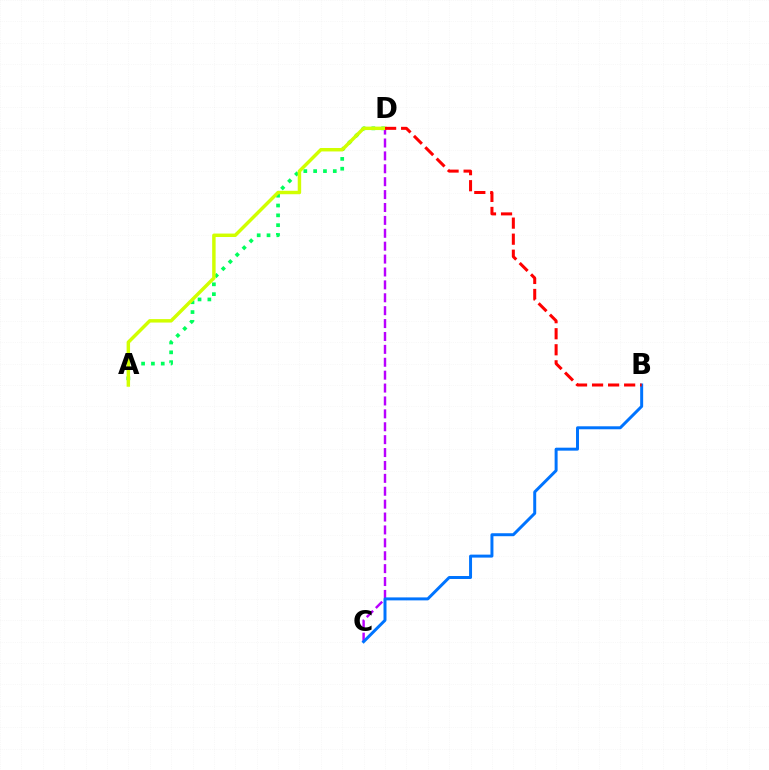{('A', 'D'): [{'color': '#00ff5c', 'line_style': 'dotted', 'thickness': 2.67}, {'color': '#d1ff00', 'line_style': 'solid', 'thickness': 2.48}], ('C', 'D'): [{'color': '#b900ff', 'line_style': 'dashed', 'thickness': 1.75}], ('B', 'C'): [{'color': '#0074ff', 'line_style': 'solid', 'thickness': 2.14}], ('B', 'D'): [{'color': '#ff0000', 'line_style': 'dashed', 'thickness': 2.18}]}